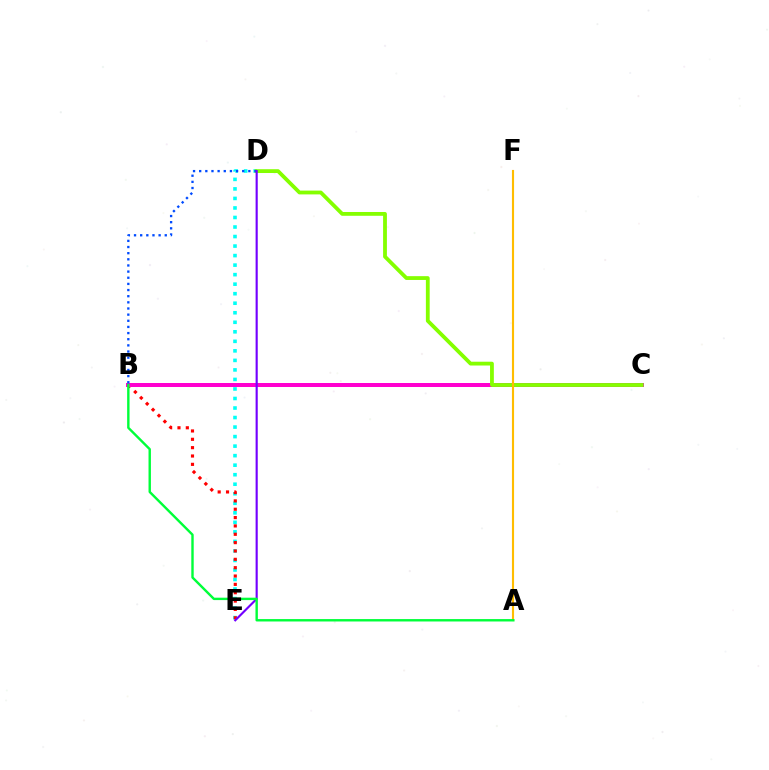{('D', 'E'): [{'color': '#00fff6', 'line_style': 'dotted', 'thickness': 2.59}, {'color': '#7200ff', 'line_style': 'solid', 'thickness': 1.54}], ('B', 'E'): [{'color': '#ff0000', 'line_style': 'dotted', 'thickness': 2.27}], ('B', 'C'): [{'color': '#ff00cf', 'line_style': 'solid', 'thickness': 2.88}], ('C', 'D'): [{'color': '#84ff00', 'line_style': 'solid', 'thickness': 2.74}], ('A', 'F'): [{'color': '#ffbd00', 'line_style': 'solid', 'thickness': 1.53}], ('B', 'D'): [{'color': '#004bff', 'line_style': 'dotted', 'thickness': 1.67}], ('A', 'B'): [{'color': '#00ff39', 'line_style': 'solid', 'thickness': 1.73}]}